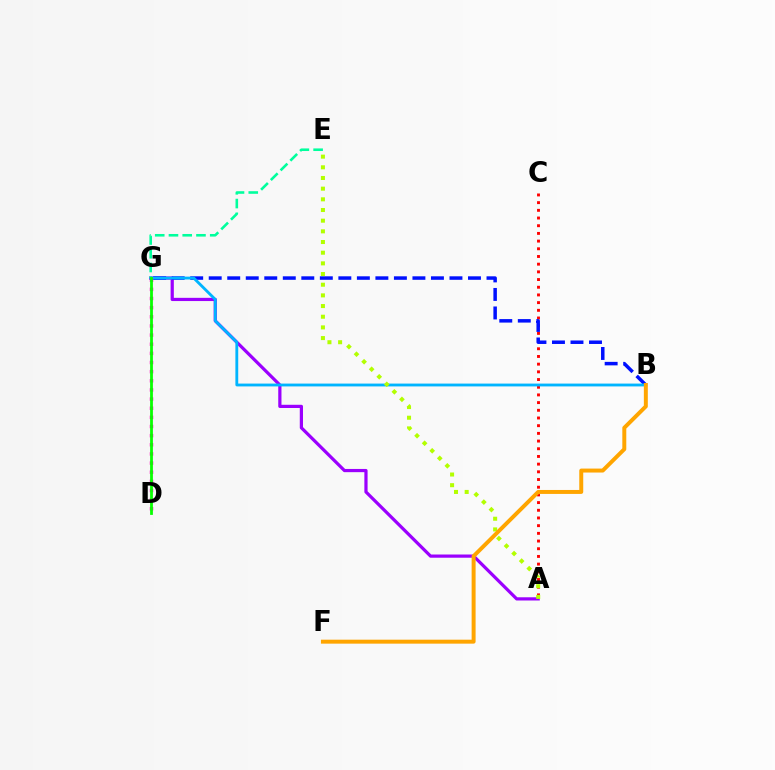{('A', 'G'): [{'color': '#9b00ff', 'line_style': 'solid', 'thickness': 2.31}], ('A', 'C'): [{'color': '#ff0000', 'line_style': 'dotted', 'thickness': 2.09}], ('B', 'G'): [{'color': '#0010ff', 'line_style': 'dashed', 'thickness': 2.52}, {'color': '#00b5ff', 'line_style': 'solid', 'thickness': 2.04}], ('A', 'E'): [{'color': '#b3ff00', 'line_style': 'dotted', 'thickness': 2.9}], ('D', 'G'): [{'color': '#ff00bd', 'line_style': 'dotted', 'thickness': 2.48}, {'color': '#08ff00', 'line_style': 'solid', 'thickness': 2.0}], ('B', 'F'): [{'color': '#ffa500', 'line_style': 'solid', 'thickness': 2.85}], ('E', 'G'): [{'color': '#00ff9d', 'line_style': 'dashed', 'thickness': 1.87}]}